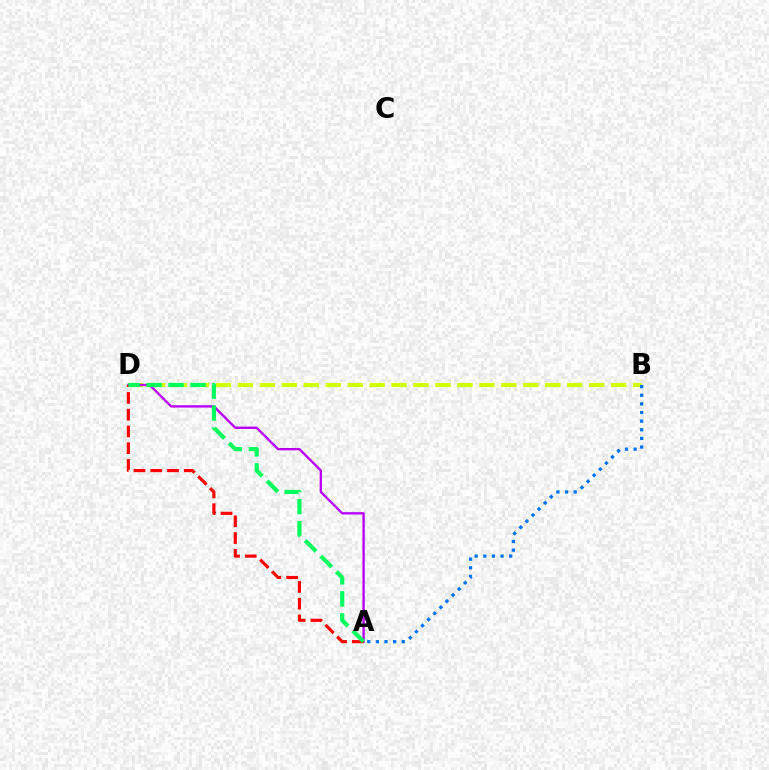{('B', 'D'): [{'color': '#d1ff00', 'line_style': 'dashed', 'thickness': 2.98}], ('A', 'D'): [{'color': '#b900ff', 'line_style': 'solid', 'thickness': 1.7}, {'color': '#ff0000', 'line_style': 'dashed', 'thickness': 2.28}, {'color': '#00ff5c', 'line_style': 'dashed', 'thickness': 2.99}], ('A', 'B'): [{'color': '#0074ff', 'line_style': 'dotted', 'thickness': 2.35}]}